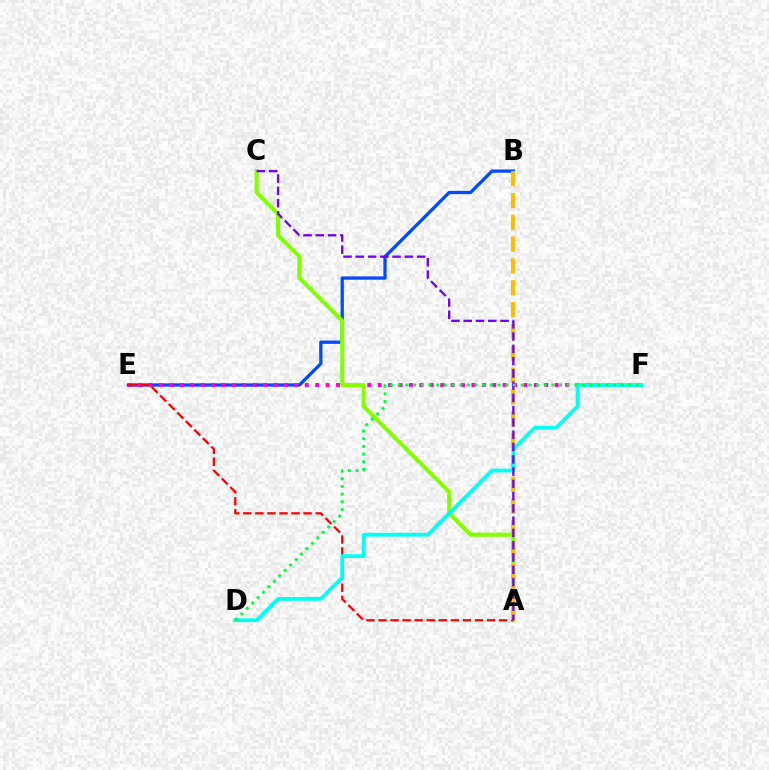{('B', 'E'): [{'color': '#004bff', 'line_style': 'solid', 'thickness': 2.36}], ('E', 'F'): [{'color': '#ff00cf', 'line_style': 'dotted', 'thickness': 2.83}], ('A', 'C'): [{'color': '#84ff00', 'line_style': 'solid', 'thickness': 2.95}, {'color': '#7200ff', 'line_style': 'dashed', 'thickness': 1.67}], ('A', 'E'): [{'color': '#ff0000', 'line_style': 'dashed', 'thickness': 1.64}], ('A', 'B'): [{'color': '#ffbd00', 'line_style': 'dashed', 'thickness': 2.97}], ('D', 'F'): [{'color': '#00fff6', 'line_style': 'solid', 'thickness': 2.72}, {'color': '#00ff39', 'line_style': 'dotted', 'thickness': 2.09}]}